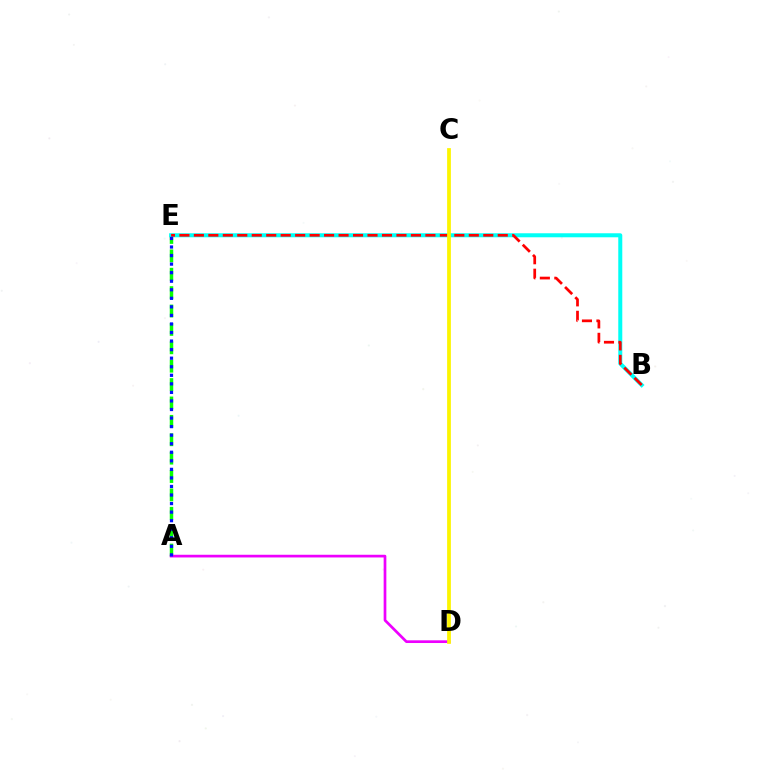{('A', 'E'): [{'color': '#08ff00', 'line_style': 'dashed', 'thickness': 2.5}, {'color': '#0010ff', 'line_style': 'dotted', 'thickness': 2.32}], ('B', 'E'): [{'color': '#00fff6', 'line_style': 'solid', 'thickness': 2.89}, {'color': '#ff0000', 'line_style': 'dashed', 'thickness': 1.97}], ('A', 'D'): [{'color': '#ee00ff', 'line_style': 'solid', 'thickness': 1.95}], ('C', 'D'): [{'color': '#fcf500', 'line_style': 'solid', 'thickness': 2.71}]}